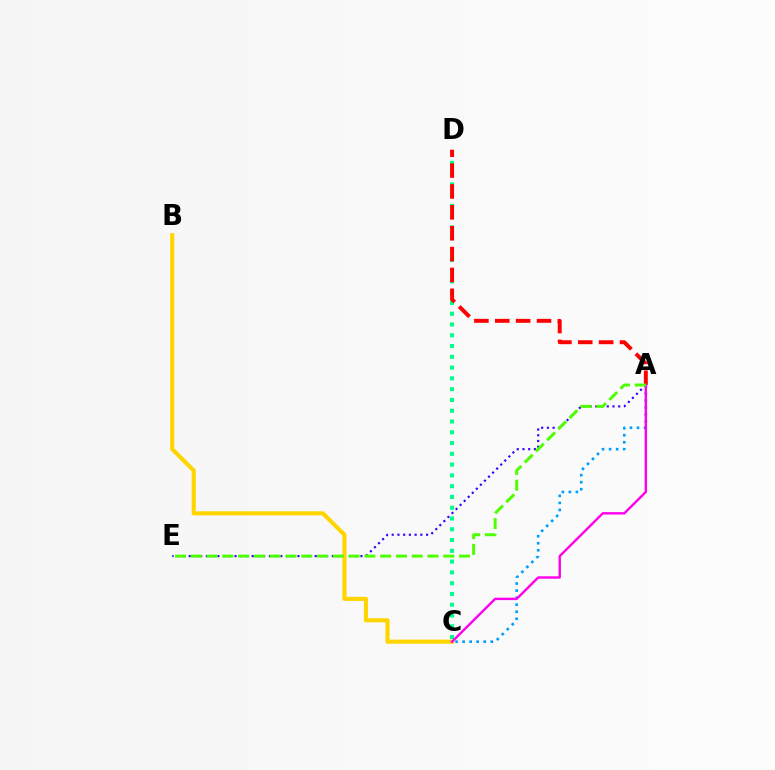{('A', 'E'): [{'color': '#3700ff', 'line_style': 'dotted', 'thickness': 1.56}, {'color': '#4fff00', 'line_style': 'dashed', 'thickness': 2.14}], ('B', 'C'): [{'color': '#ffd500', 'line_style': 'solid', 'thickness': 2.97}], ('A', 'C'): [{'color': '#009eff', 'line_style': 'dotted', 'thickness': 1.91}, {'color': '#ff00ed', 'line_style': 'solid', 'thickness': 1.73}], ('C', 'D'): [{'color': '#00ff86', 'line_style': 'dotted', 'thickness': 2.93}], ('A', 'D'): [{'color': '#ff0000', 'line_style': 'dashed', 'thickness': 2.84}]}